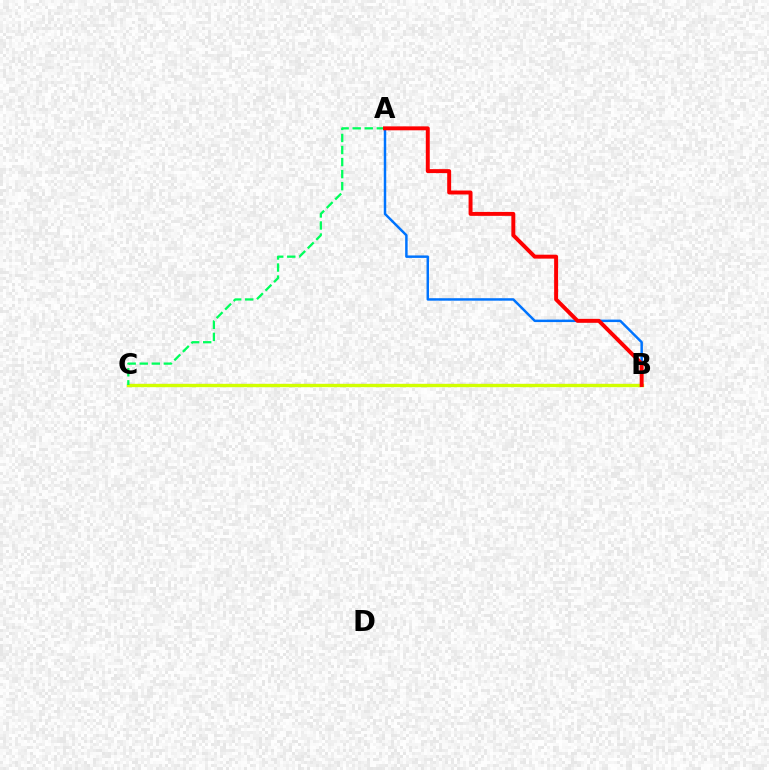{('B', 'C'): [{'color': '#b900ff', 'line_style': 'dashed', 'thickness': 1.5}, {'color': '#d1ff00', 'line_style': 'solid', 'thickness': 2.41}], ('A', 'B'): [{'color': '#0074ff', 'line_style': 'solid', 'thickness': 1.78}, {'color': '#ff0000', 'line_style': 'solid', 'thickness': 2.84}], ('A', 'C'): [{'color': '#00ff5c', 'line_style': 'dashed', 'thickness': 1.64}]}